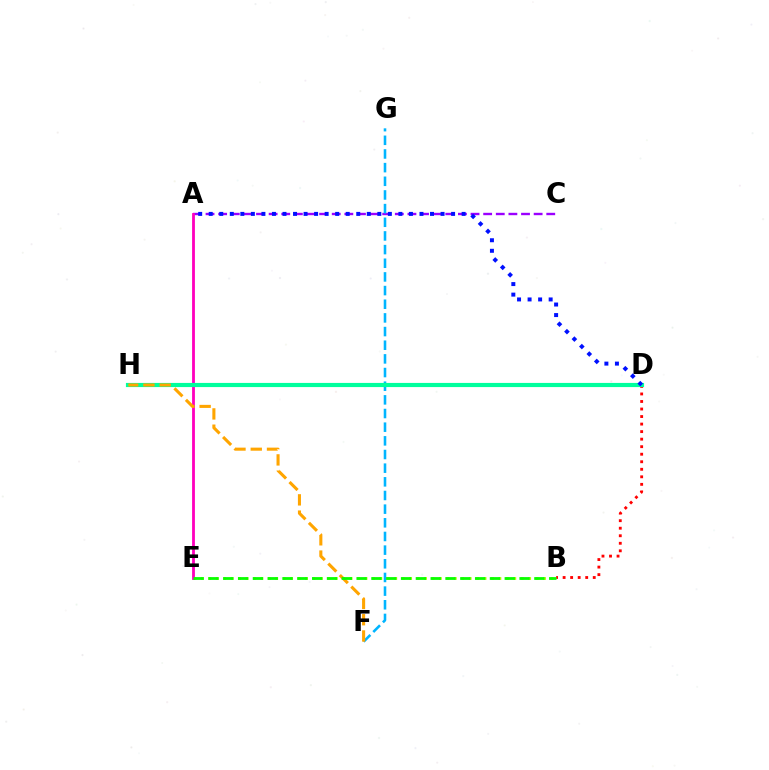{('A', 'C'): [{'color': '#9b00ff', 'line_style': 'dashed', 'thickness': 1.71}], ('B', 'E'): [{'color': '#b3ff00', 'line_style': 'dotted', 'thickness': 2.02}, {'color': '#08ff00', 'line_style': 'dashed', 'thickness': 2.01}], ('F', 'G'): [{'color': '#00b5ff', 'line_style': 'dashed', 'thickness': 1.86}], ('B', 'D'): [{'color': '#ff0000', 'line_style': 'dotted', 'thickness': 2.05}], ('A', 'E'): [{'color': '#ff00bd', 'line_style': 'solid', 'thickness': 2.02}], ('D', 'H'): [{'color': '#00ff9d', 'line_style': 'solid', 'thickness': 2.99}], ('F', 'H'): [{'color': '#ffa500', 'line_style': 'dashed', 'thickness': 2.21}], ('A', 'D'): [{'color': '#0010ff', 'line_style': 'dotted', 'thickness': 2.86}]}